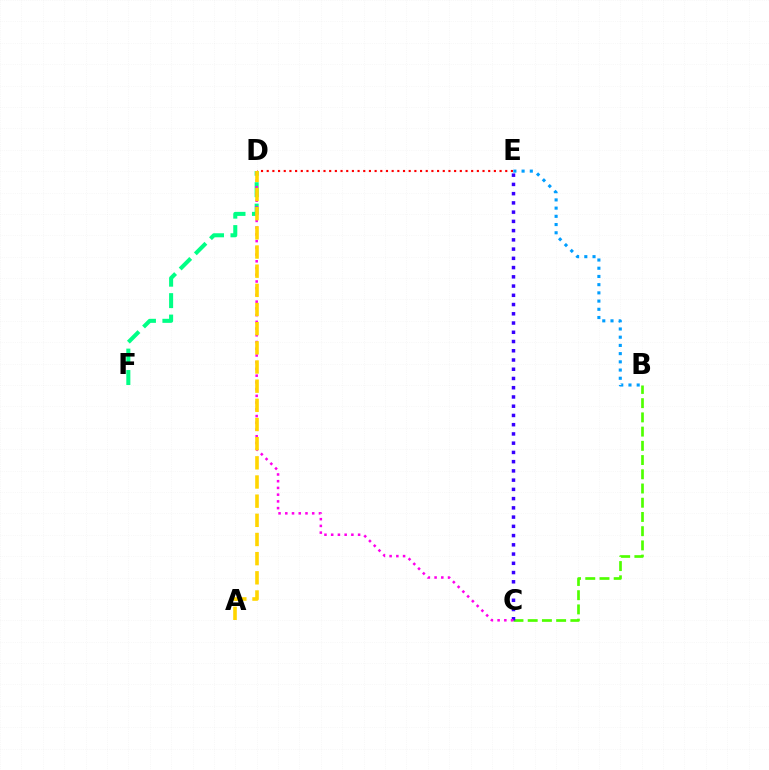{('D', 'F'): [{'color': '#00ff86', 'line_style': 'dashed', 'thickness': 2.91}], ('D', 'E'): [{'color': '#ff0000', 'line_style': 'dotted', 'thickness': 1.54}], ('B', 'E'): [{'color': '#009eff', 'line_style': 'dotted', 'thickness': 2.23}], ('B', 'C'): [{'color': '#4fff00', 'line_style': 'dashed', 'thickness': 1.93}], ('C', 'E'): [{'color': '#3700ff', 'line_style': 'dotted', 'thickness': 2.51}], ('C', 'D'): [{'color': '#ff00ed', 'line_style': 'dotted', 'thickness': 1.83}], ('A', 'D'): [{'color': '#ffd500', 'line_style': 'dashed', 'thickness': 2.6}]}